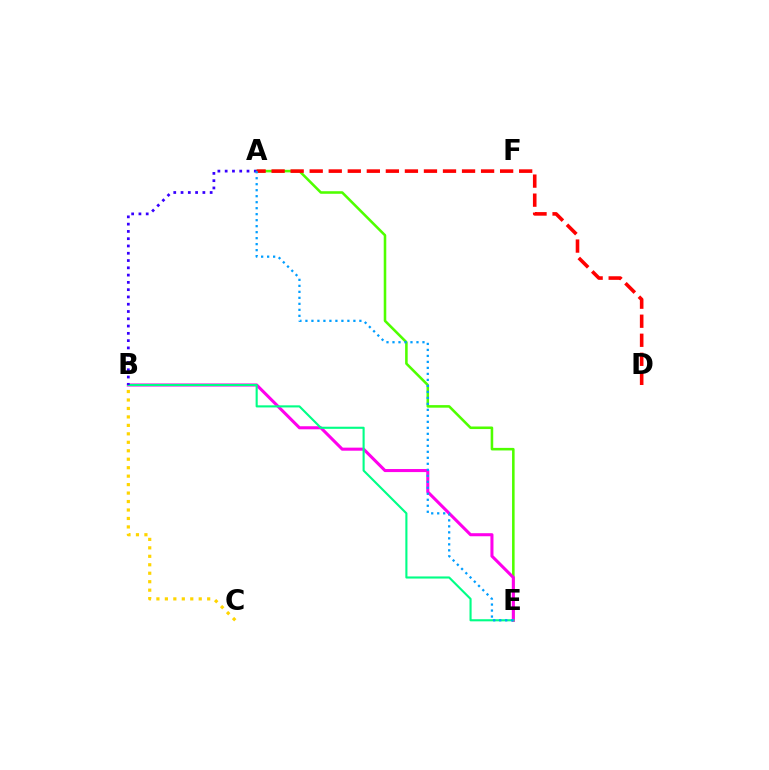{('A', 'E'): [{'color': '#4fff00', 'line_style': 'solid', 'thickness': 1.84}, {'color': '#009eff', 'line_style': 'dotted', 'thickness': 1.63}], ('B', 'E'): [{'color': '#ff00ed', 'line_style': 'solid', 'thickness': 2.2}, {'color': '#00ff86', 'line_style': 'solid', 'thickness': 1.52}], ('B', 'C'): [{'color': '#ffd500', 'line_style': 'dotted', 'thickness': 2.3}], ('A', 'B'): [{'color': '#3700ff', 'line_style': 'dotted', 'thickness': 1.98}], ('A', 'D'): [{'color': '#ff0000', 'line_style': 'dashed', 'thickness': 2.59}]}